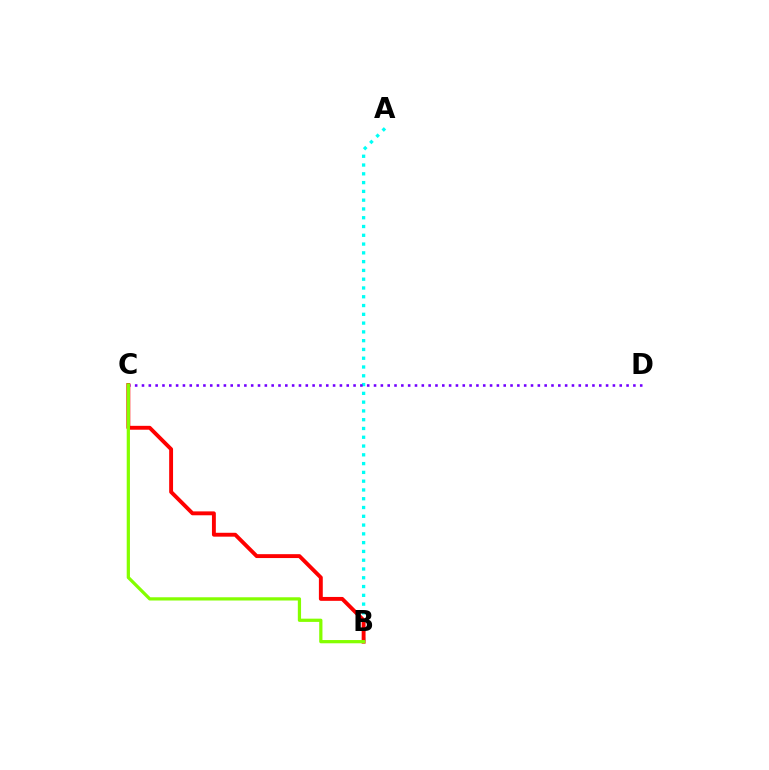{('A', 'B'): [{'color': '#00fff6', 'line_style': 'dotted', 'thickness': 2.39}], ('C', 'D'): [{'color': '#7200ff', 'line_style': 'dotted', 'thickness': 1.85}], ('B', 'C'): [{'color': '#ff0000', 'line_style': 'solid', 'thickness': 2.8}, {'color': '#84ff00', 'line_style': 'solid', 'thickness': 2.33}]}